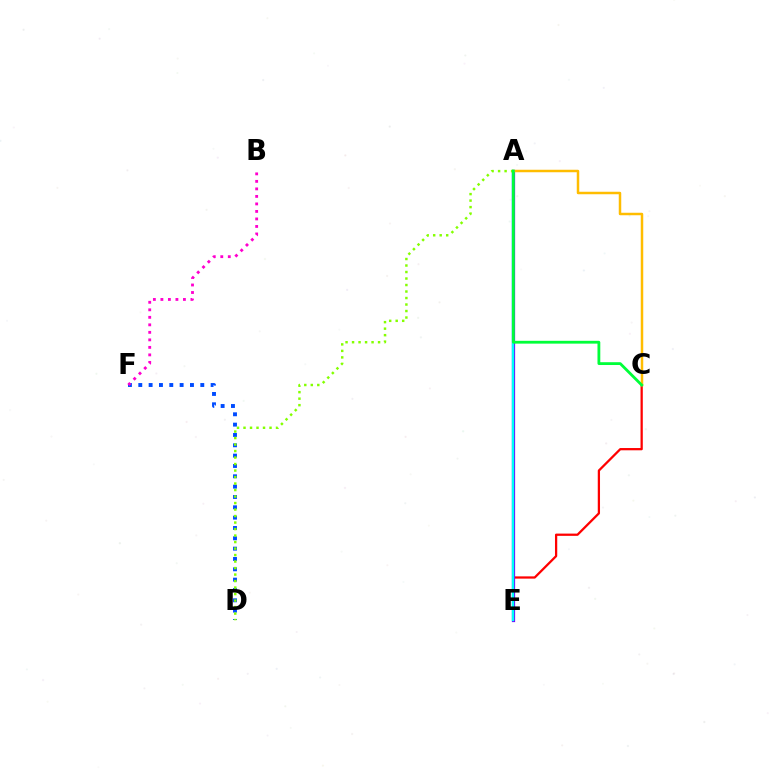{('C', 'E'): [{'color': '#ff0000', 'line_style': 'solid', 'thickness': 1.63}], ('D', 'F'): [{'color': '#004bff', 'line_style': 'dotted', 'thickness': 2.81}], ('A', 'E'): [{'color': '#7200ff', 'line_style': 'solid', 'thickness': 2.33}, {'color': '#00fff6', 'line_style': 'solid', 'thickness': 1.71}], ('A', 'C'): [{'color': '#ffbd00', 'line_style': 'solid', 'thickness': 1.79}, {'color': '#00ff39', 'line_style': 'solid', 'thickness': 2.02}], ('B', 'F'): [{'color': '#ff00cf', 'line_style': 'dotted', 'thickness': 2.04}], ('A', 'D'): [{'color': '#84ff00', 'line_style': 'dotted', 'thickness': 1.77}]}